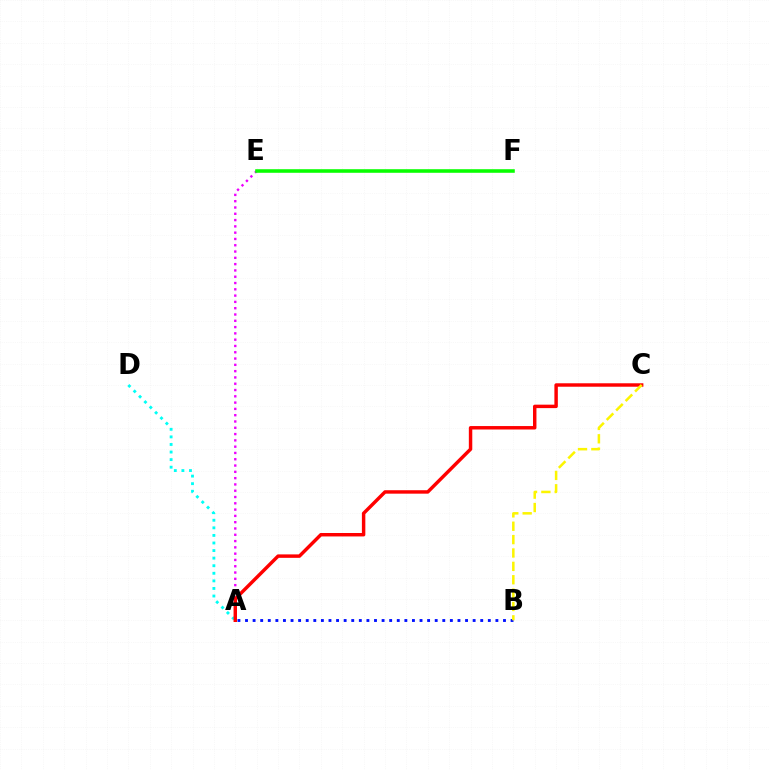{('A', 'E'): [{'color': '#ee00ff', 'line_style': 'dotted', 'thickness': 1.71}], ('E', 'F'): [{'color': '#08ff00', 'line_style': 'solid', 'thickness': 2.57}], ('A', 'B'): [{'color': '#0010ff', 'line_style': 'dotted', 'thickness': 2.06}], ('A', 'D'): [{'color': '#00fff6', 'line_style': 'dotted', 'thickness': 2.06}], ('A', 'C'): [{'color': '#ff0000', 'line_style': 'solid', 'thickness': 2.48}], ('B', 'C'): [{'color': '#fcf500', 'line_style': 'dashed', 'thickness': 1.82}]}